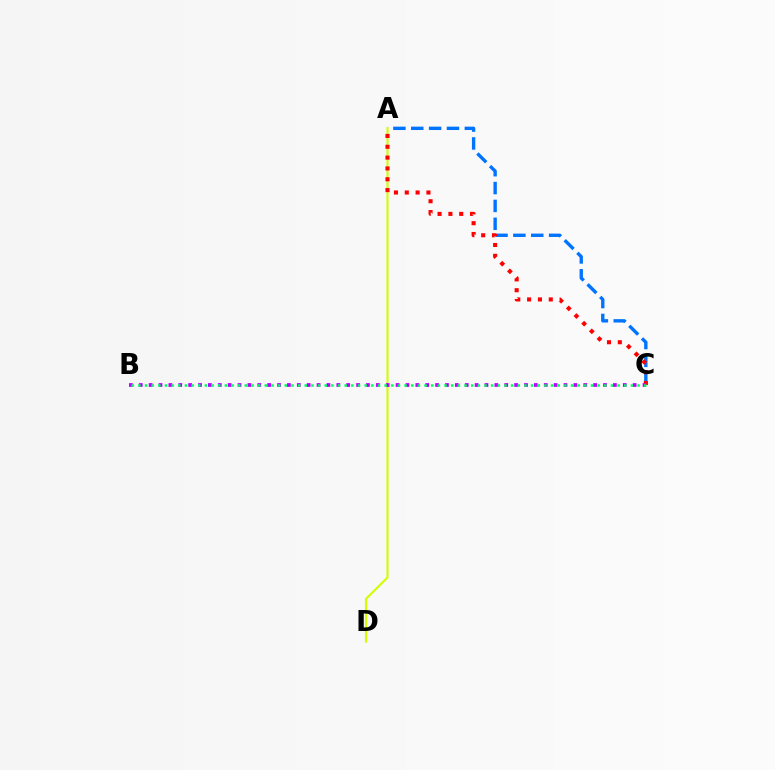{('A', 'C'): [{'color': '#0074ff', 'line_style': 'dashed', 'thickness': 2.43}, {'color': '#ff0000', 'line_style': 'dotted', 'thickness': 2.94}], ('A', 'D'): [{'color': '#d1ff00', 'line_style': 'solid', 'thickness': 1.52}], ('B', 'C'): [{'color': '#b900ff', 'line_style': 'dotted', 'thickness': 2.68}, {'color': '#00ff5c', 'line_style': 'dotted', 'thickness': 1.81}]}